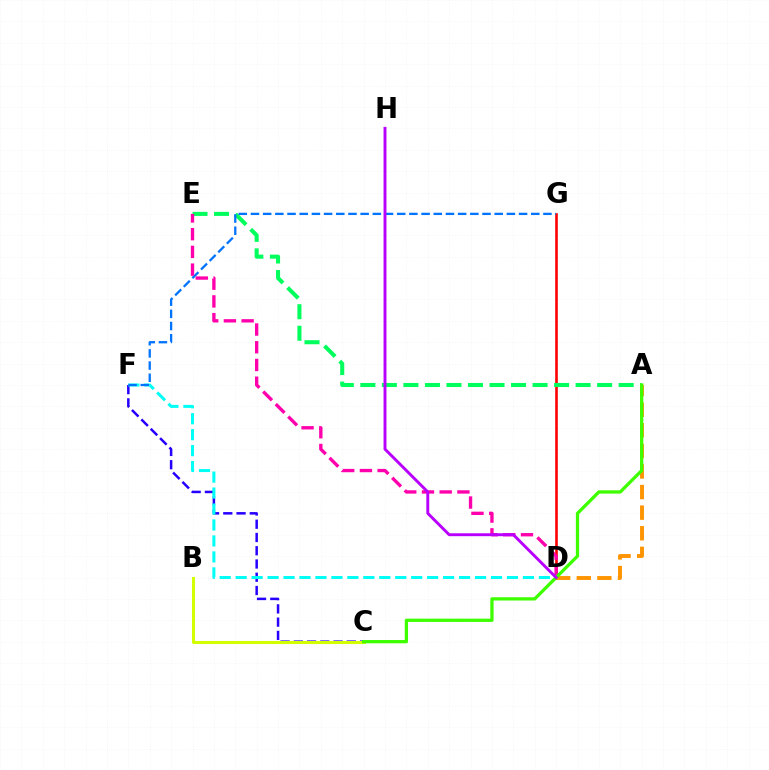{('C', 'F'): [{'color': '#2500ff', 'line_style': 'dashed', 'thickness': 1.8}], ('D', 'G'): [{'color': '#ff0000', 'line_style': 'solid', 'thickness': 1.88}], ('A', 'E'): [{'color': '#00ff5c', 'line_style': 'dashed', 'thickness': 2.92}], ('B', 'C'): [{'color': '#d1ff00', 'line_style': 'solid', 'thickness': 2.2}], ('D', 'F'): [{'color': '#00fff6', 'line_style': 'dashed', 'thickness': 2.17}], ('F', 'G'): [{'color': '#0074ff', 'line_style': 'dashed', 'thickness': 1.66}], ('D', 'E'): [{'color': '#ff00ac', 'line_style': 'dashed', 'thickness': 2.41}], ('A', 'D'): [{'color': '#ff9400', 'line_style': 'dashed', 'thickness': 2.8}], ('A', 'C'): [{'color': '#3dff00', 'line_style': 'solid', 'thickness': 2.35}], ('D', 'H'): [{'color': '#b900ff', 'line_style': 'solid', 'thickness': 2.1}]}